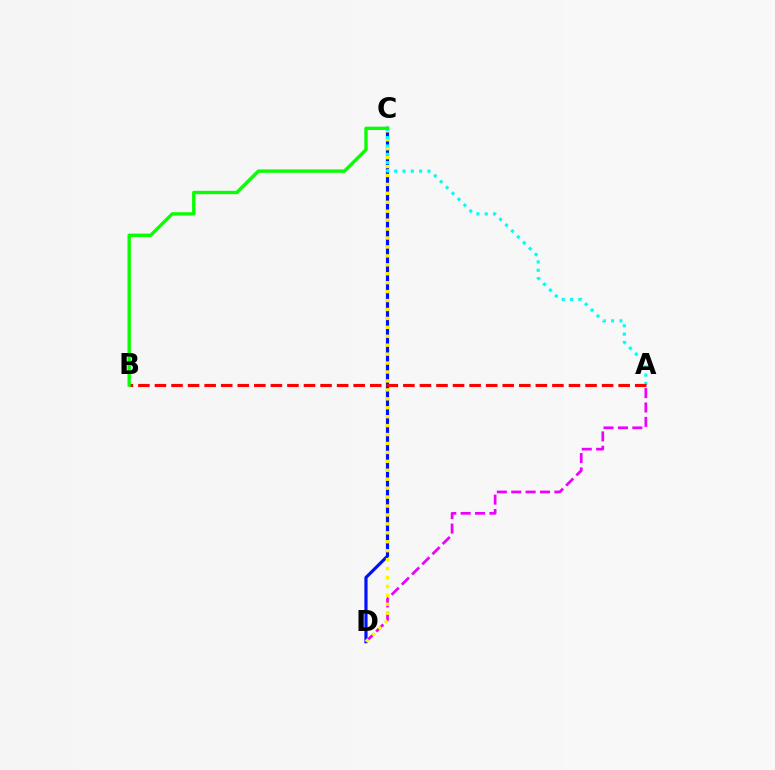{('C', 'D'): [{'color': '#0010ff', 'line_style': 'solid', 'thickness': 2.28}, {'color': '#fcf500', 'line_style': 'dotted', 'thickness': 2.43}], ('A', 'D'): [{'color': '#ee00ff', 'line_style': 'dashed', 'thickness': 1.96}], ('A', 'C'): [{'color': '#00fff6', 'line_style': 'dotted', 'thickness': 2.26}], ('A', 'B'): [{'color': '#ff0000', 'line_style': 'dashed', 'thickness': 2.25}], ('B', 'C'): [{'color': '#08ff00', 'line_style': 'solid', 'thickness': 2.41}]}